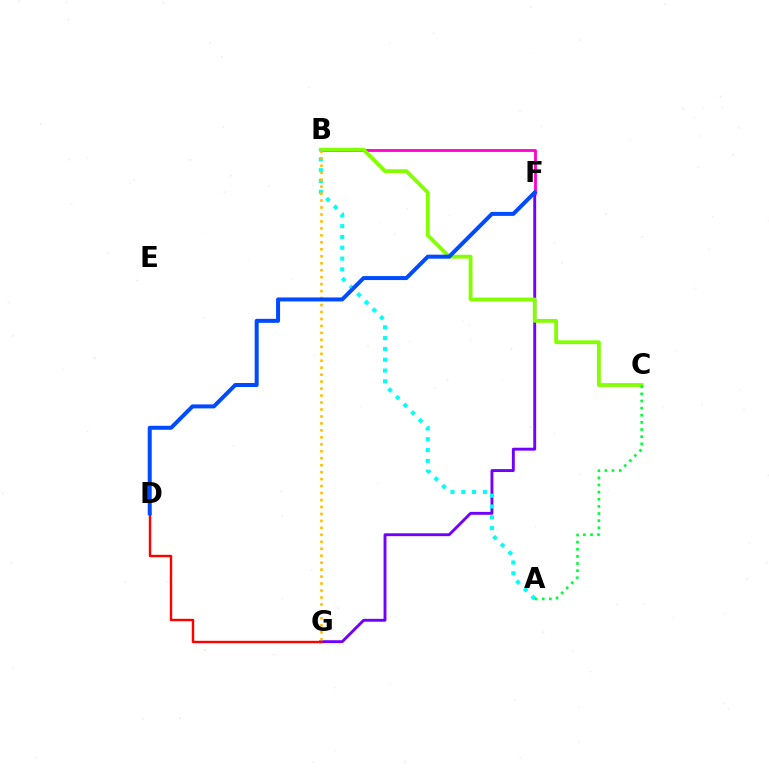{('F', 'G'): [{'color': '#7200ff', 'line_style': 'solid', 'thickness': 2.08}], ('B', 'F'): [{'color': '#ff00cf', 'line_style': 'solid', 'thickness': 2.02}], ('B', 'C'): [{'color': '#84ff00', 'line_style': 'solid', 'thickness': 2.73}], ('A', 'B'): [{'color': '#00fff6', 'line_style': 'dotted', 'thickness': 2.94}], ('A', 'C'): [{'color': '#00ff39', 'line_style': 'dotted', 'thickness': 1.94}], ('B', 'G'): [{'color': '#ffbd00', 'line_style': 'dotted', 'thickness': 1.89}], ('D', 'G'): [{'color': '#ff0000', 'line_style': 'solid', 'thickness': 1.74}], ('D', 'F'): [{'color': '#004bff', 'line_style': 'solid', 'thickness': 2.88}]}